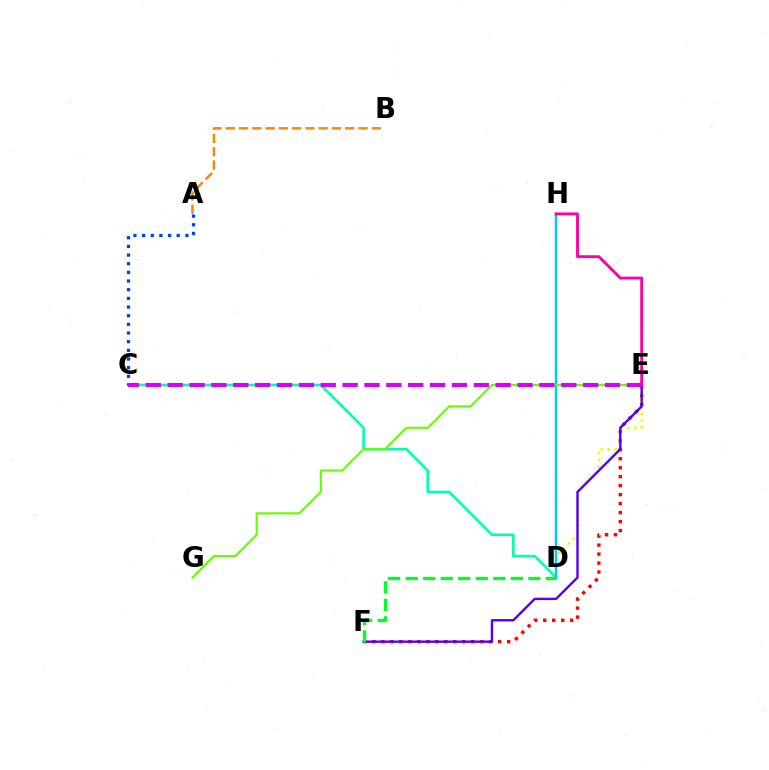{('E', 'F'): [{'color': '#ff0000', 'line_style': 'dotted', 'thickness': 2.44}, {'color': '#4f00ff', 'line_style': 'solid', 'thickness': 1.72}], ('C', 'D'): [{'color': '#00ffaf', 'line_style': 'solid', 'thickness': 1.87}], ('A', 'C'): [{'color': '#003fff', 'line_style': 'dotted', 'thickness': 2.35}], ('A', 'B'): [{'color': '#ff8800', 'line_style': 'dashed', 'thickness': 1.8}], ('D', 'E'): [{'color': '#eeff00', 'line_style': 'dotted', 'thickness': 1.86}], ('D', 'H'): [{'color': '#00c7ff', 'line_style': 'solid', 'thickness': 1.76}], ('E', 'G'): [{'color': '#66ff00', 'line_style': 'solid', 'thickness': 1.55}], ('E', 'H'): [{'color': '#ff00a0', 'line_style': 'solid', 'thickness': 2.06}], ('D', 'F'): [{'color': '#00ff27', 'line_style': 'dashed', 'thickness': 2.38}], ('C', 'E'): [{'color': '#d600ff', 'line_style': 'dashed', 'thickness': 2.97}]}